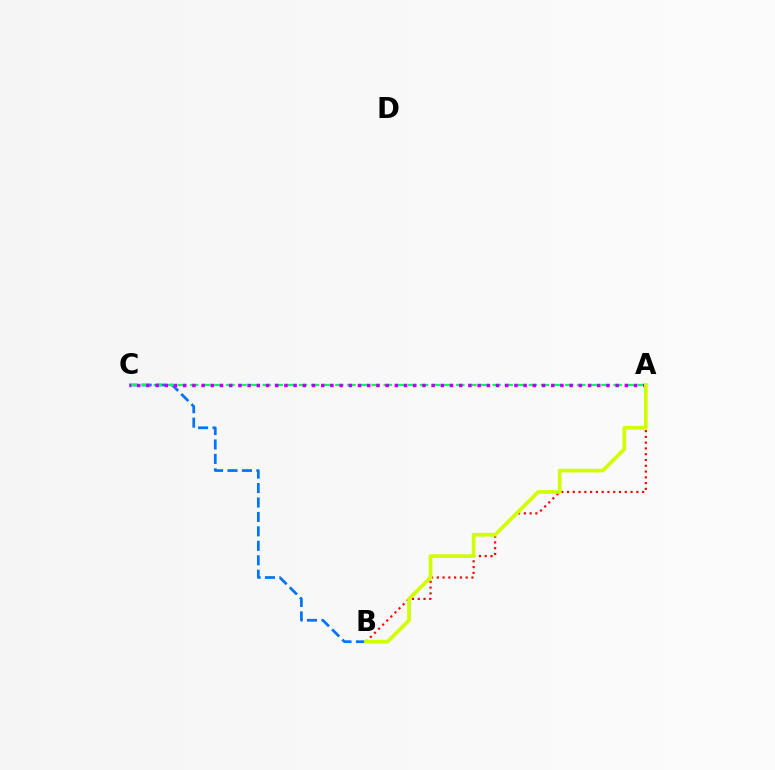{('B', 'C'): [{'color': '#0074ff', 'line_style': 'dashed', 'thickness': 1.96}], ('A', 'B'): [{'color': '#ff0000', 'line_style': 'dotted', 'thickness': 1.57}, {'color': '#d1ff00', 'line_style': 'solid', 'thickness': 2.67}], ('A', 'C'): [{'color': '#00ff5c', 'line_style': 'dashed', 'thickness': 1.64}, {'color': '#b900ff', 'line_style': 'dotted', 'thickness': 2.5}]}